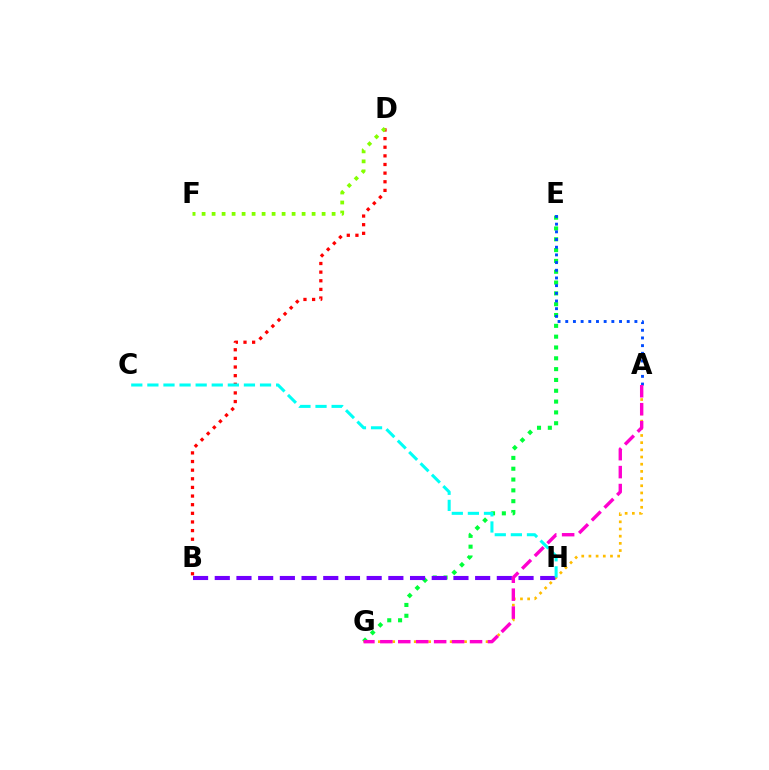{('B', 'D'): [{'color': '#ff0000', 'line_style': 'dotted', 'thickness': 2.35}], ('E', 'G'): [{'color': '#00ff39', 'line_style': 'dotted', 'thickness': 2.94}], ('A', 'G'): [{'color': '#ffbd00', 'line_style': 'dotted', 'thickness': 1.95}, {'color': '#ff00cf', 'line_style': 'dashed', 'thickness': 2.44}], ('B', 'H'): [{'color': '#7200ff', 'line_style': 'dashed', 'thickness': 2.95}], ('A', 'E'): [{'color': '#004bff', 'line_style': 'dotted', 'thickness': 2.09}], ('C', 'H'): [{'color': '#00fff6', 'line_style': 'dashed', 'thickness': 2.19}], ('D', 'F'): [{'color': '#84ff00', 'line_style': 'dotted', 'thickness': 2.72}]}